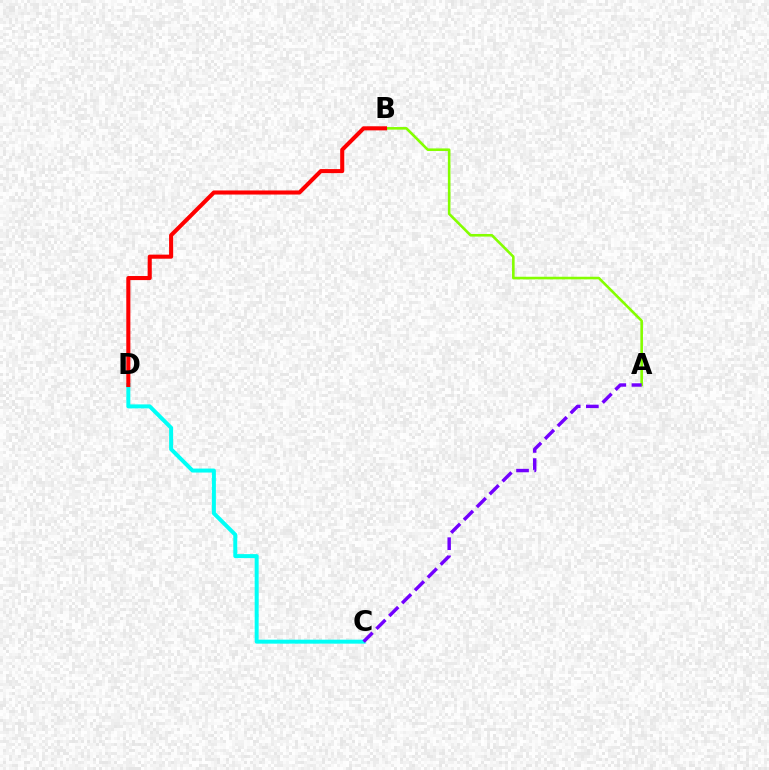{('C', 'D'): [{'color': '#00fff6', 'line_style': 'solid', 'thickness': 2.86}], ('A', 'B'): [{'color': '#84ff00', 'line_style': 'solid', 'thickness': 1.87}], ('A', 'C'): [{'color': '#7200ff', 'line_style': 'dashed', 'thickness': 2.47}], ('B', 'D'): [{'color': '#ff0000', 'line_style': 'solid', 'thickness': 2.94}]}